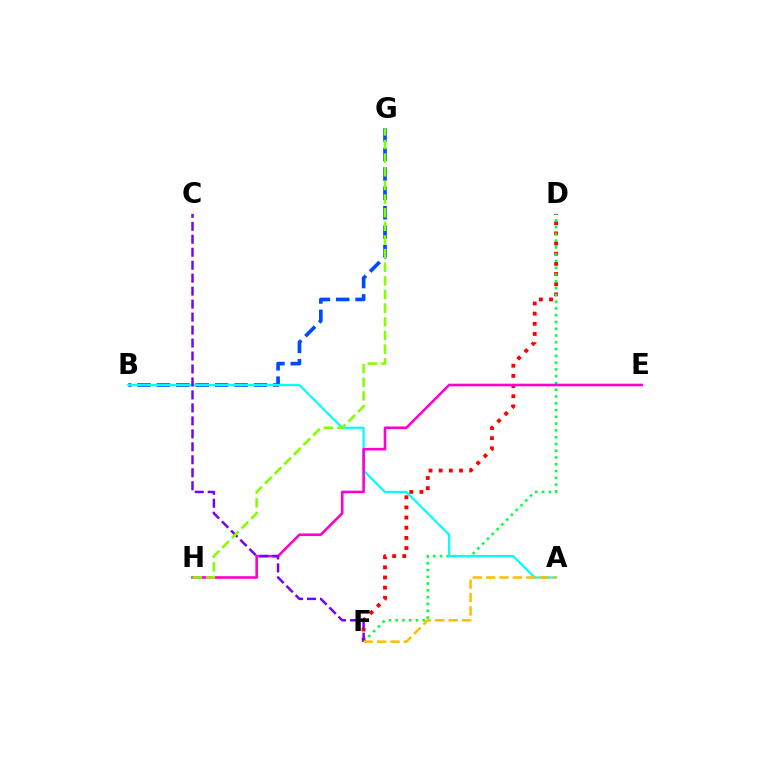{('D', 'F'): [{'color': '#ff0000', 'line_style': 'dotted', 'thickness': 2.76}, {'color': '#00ff39', 'line_style': 'dotted', 'thickness': 1.84}], ('B', 'G'): [{'color': '#004bff', 'line_style': 'dashed', 'thickness': 2.64}], ('A', 'B'): [{'color': '#00fff6', 'line_style': 'solid', 'thickness': 1.6}], ('E', 'H'): [{'color': '#ff00cf', 'line_style': 'solid', 'thickness': 1.88}], ('C', 'F'): [{'color': '#7200ff', 'line_style': 'dashed', 'thickness': 1.76}], ('G', 'H'): [{'color': '#84ff00', 'line_style': 'dashed', 'thickness': 1.85}], ('A', 'F'): [{'color': '#ffbd00', 'line_style': 'dashed', 'thickness': 1.82}]}